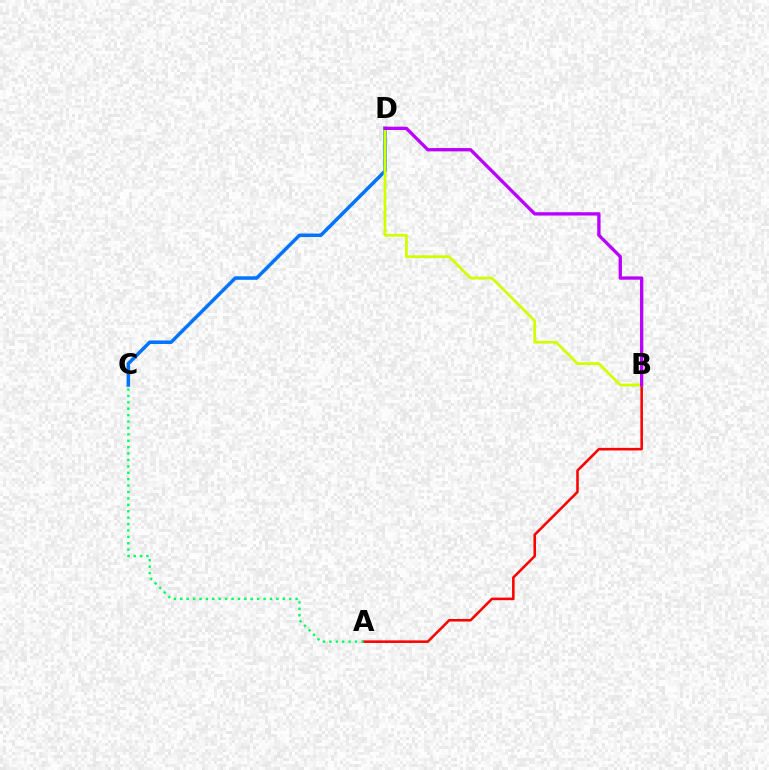{('A', 'B'): [{'color': '#ff0000', 'line_style': 'solid', 'thickness': 1.85}], ('C', 'D'): [{'color': '#0074ff', 'line_style': 'solid', 'thickness': 2.52}], ('B', 'D'): [{'color': '#d1ff00', 'line_style': 'solid', 'thickness': 2.0}, {'color': '#b900ff', 'line_style': 'solid', 'thickness': 2.38}], ('A', 'C'): [{'color': '#00ff5c', 'line_style': 'dotted', 'thickness': 1.74}]}